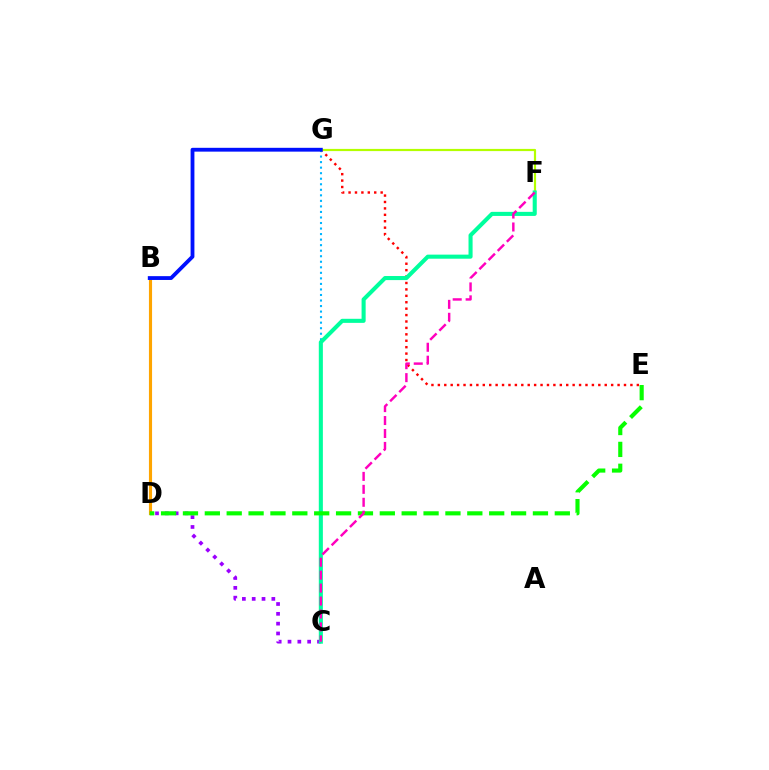{('C', 'D'): [{'color': '#9b00ff', 'line_style': 'dotted', 'thickness': 2.67}], ('E', 'G'): [{'color': '#ff0000', 'line_style': 'dotted', 'thickness': 1.74}], ('C', 'G'): [{'color': '#00b5ff', 'line_style': 'dotted', 'thickness': 1.5}], ('F', 'G'): [{'color': '#b3ff00', 'line_style': 'solid', 'thickness': 1.58}], ('C', 'F'): [{'color': '#00ff9d', 'line_style': 'solid', 'thickness': 2.93}, {'color': '#ff00bd', 'line_style': 'dashed', 'thickness': 1.76}], ('B', 'D'): [{'color': '#ffa500', 'line_style': 'solid', 'thickness': 2.26}], ('D', 'E'): [{'color': '#08ff00', 'line_style': 'dashed', 'thickness': 2.97}], ('B', 'G'): [{'color': '#0010ff', 'line_style': 'solid', 'thickness': 2.75}]}